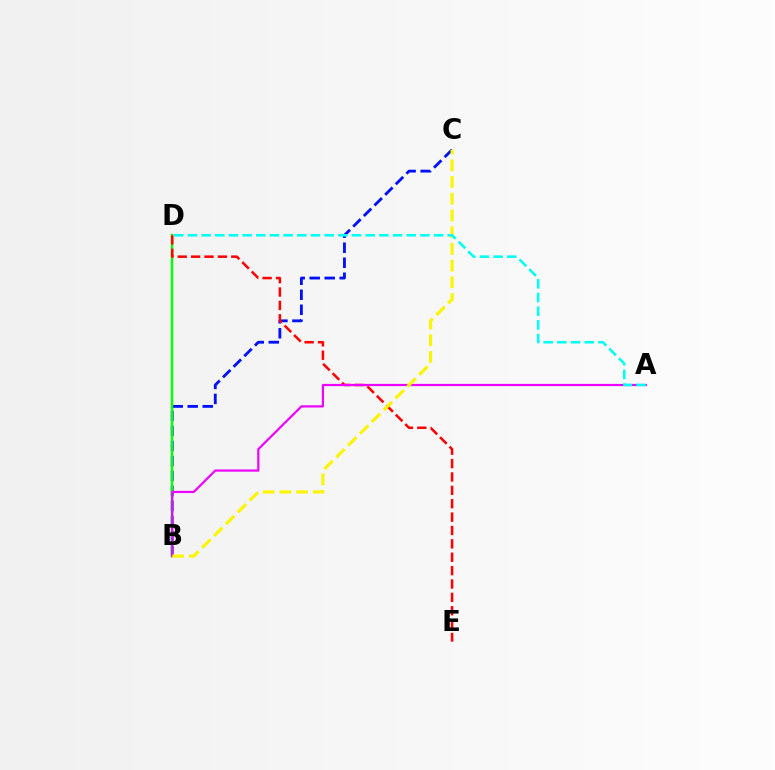{('B', 'C'): [{'color': '#0010ff', 'line_style': 'dashed', 'thickness': 2.04}, {'color': '#fcf500', 'line_style': 'dashed', 'thickness': 2.27}], ('B', 'D'): [{'color': '#08ff00', 'line_style': 'solid', 'thickness': 1.77}], ('D', 'E'): [{'color': '#ff0000', 'line_style': 'dashed', 'thickness': 1.82}], ('A', 'B'): [{'color': '#ee00ff', 'line_style': 'solid', 'thickness': 1.58}], ('A', 'D'): [{'color': '#00fff6', 'line_style': 'dashed', 'thickness': 1.86}]}